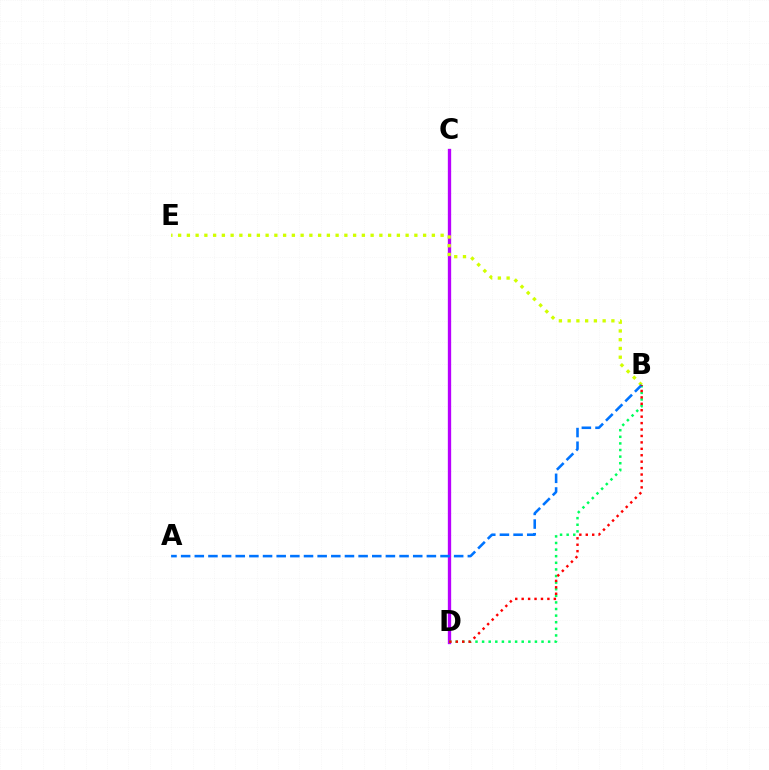{('C', 'D'): [{'color': '#b900ff', 'line_style': 'solid', 'thickness': 2.39}], ('B', 'D'): [{'color': '#00ff5c', 'line_style': 'dotted', 'thickness': 1.79}, {'color': '#ff0000', 'line_style': 'dotted', 'thickness': 1.75}], ('B', 'E'): [{'color': '#d1ff00', 'line_style': 'dotted', 'thickness': 2.38}], ('A', 'B'): [{'color': '#0074ff', 'line_style': 'dashed', 'thickness': 1.85}]}